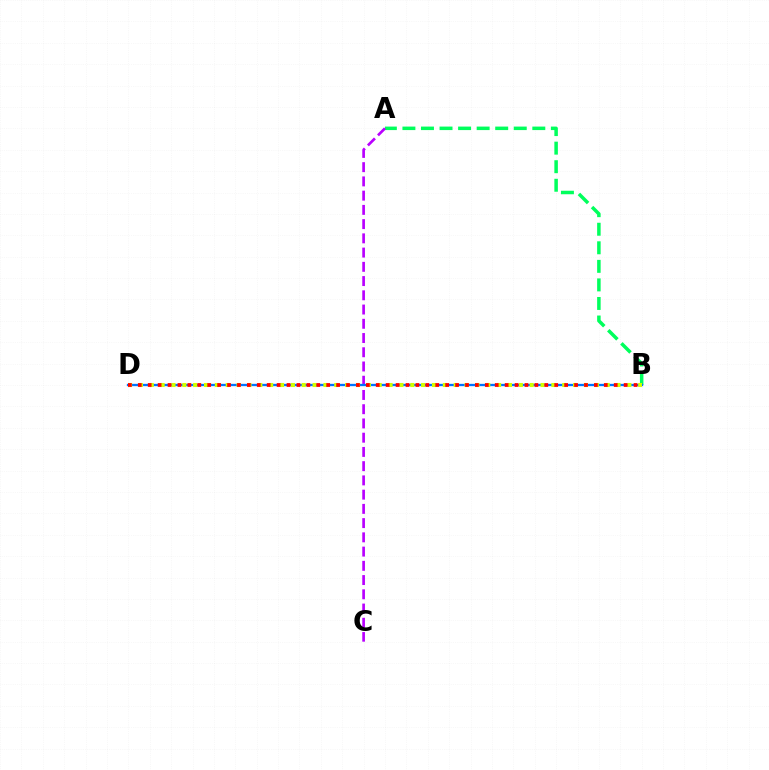{('A', 'B'): [{'color': '#00ff5c', 'line_style': 'dashed', 'thickness': 2.52}], ('A', 'C'): [{'color': '#b900ff', 'line_style': 'dashed', 'thickness': 1.93}], ('B', 'D'): [{'color': '#0074ff', 'line_style': 'solid', 'thickness': 1.66}, {'color': '#d1ff00', 'line_style': 'dotted', 'thickness': 2.95}, {'color': '#ff0000', 'line_style': 'dotted', 'thickness': 2.69}]}